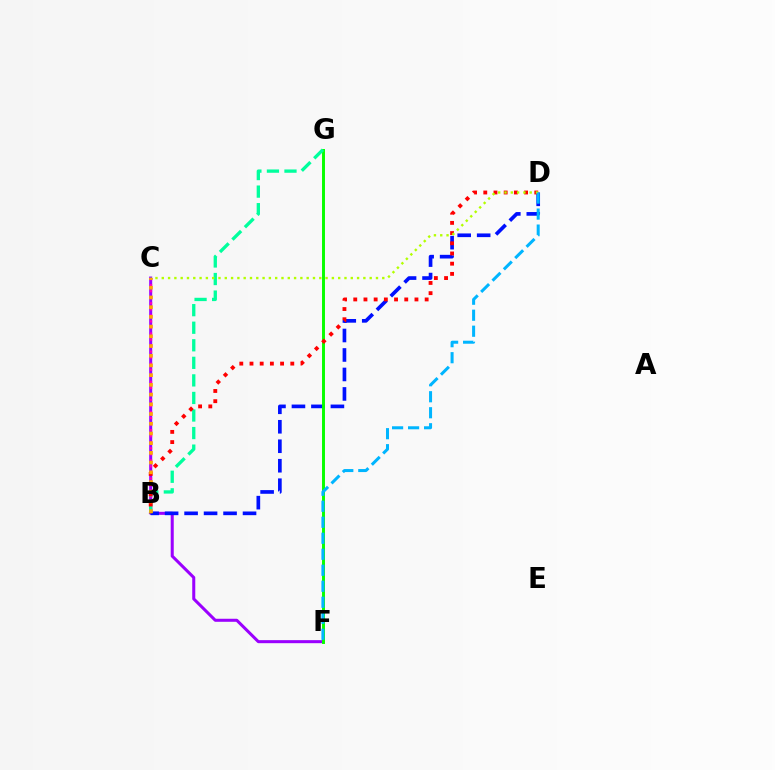{('C', 'F'): [{'color': '#9b00ff', 'line_style': 'solid', 'thickness': 2.18}], ('B', 'D'): [{'color': '#0010ff', 'line_style': 'dashed', 'thickness': 2.65}, {'color': '#ff0000', 'line_style': 'dotted', 'thickness': 2.77}], ('F', 'G'): [{'color': '#08ff00', 'line_style': 'solid', 'thickness': 2.12}], ('B', 'C'): [{'color': '#ff00bd', 'line_style': 'dotted', 'thickness': 1.64}, {'color': '#ffa500', 'line_style': 'dotted', 'thickness': 2.64}], ('B', 'G'): [{'color': '#00ff9d', 'line_style': 'dashed', 'thickness': 2.38}], ('C', 'D'): [{'color': '#b3ff00', 'line_style': 'dotted', 'thickness': 1.71}], ('D', 'F'): [{'color': '#00b5ff', 'line_style': 'dashed', 'thickness': 2.17}]}